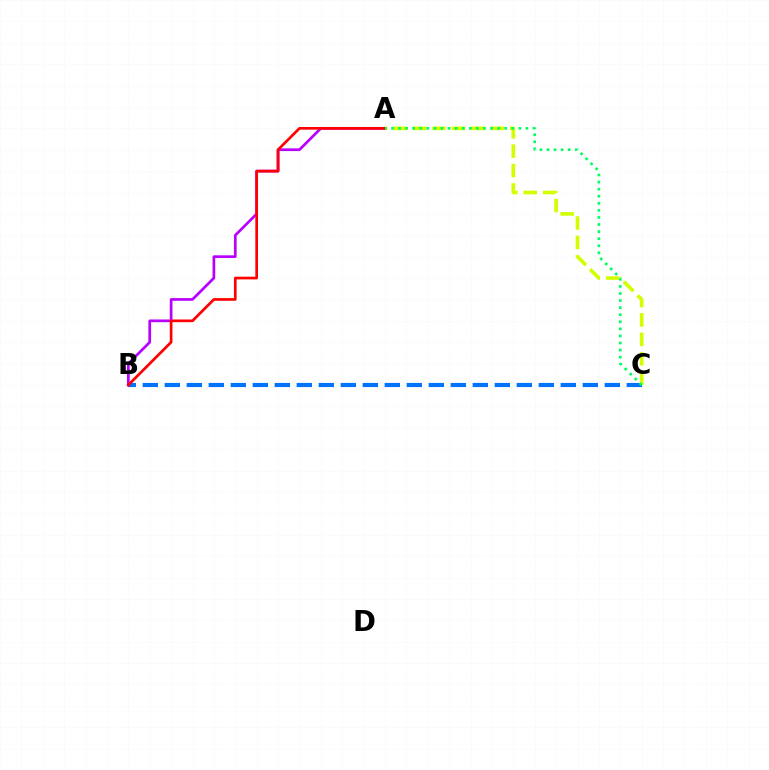{('B', 'C'): [{'color': '#0074ff', 'line_style': 'dashed', 'thickness': 2.99}], ('A', 'B'): [{'color': '#b900ff', 'line_style': 'solid', 'thickness': 1.95}, {'color': '#ff0000', 'line_style': 'solid', 'thickness': 1.94}], ('A', 'C'): [{'color': '#d1ff00', 'line_style': 'dashed', 'thickness': 2.64}, {'color': '#00ff5c', 'line_style': 'dotted', 'thickness': 1.92}]}